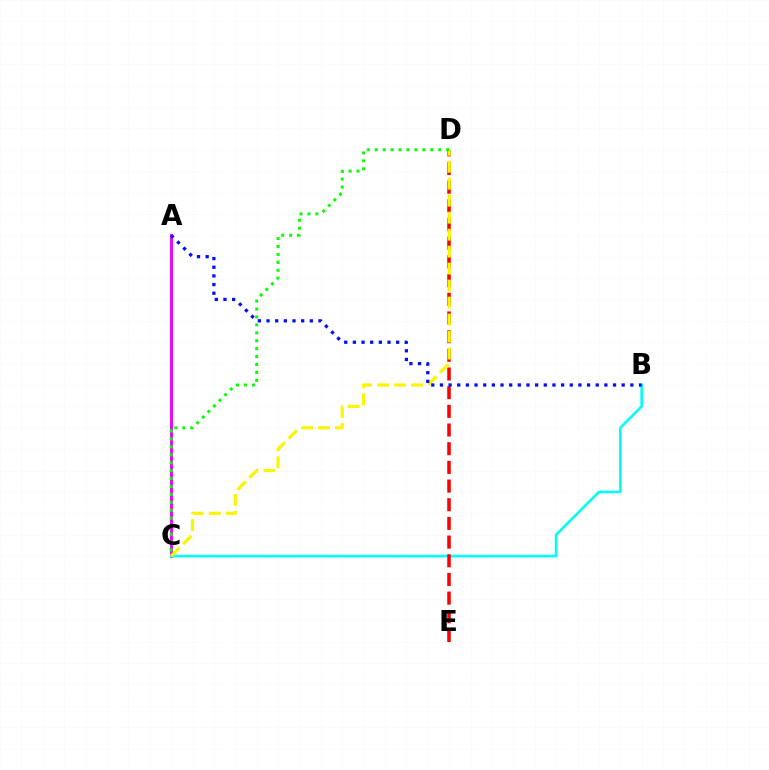{('A', 'C'): [{'color': '#ee00ff', 'line_style': 'solid', 'thickness': 2.08}], ('B', 'C'): [{'color': '#00fff6', 'line_style': 'solid', 'thickness': 1.89}], ('D', 'E'): [{'color': '#ff0000', 'line_style': 'dashed', 'thickness': 2.54}], ('C', 'D'): [{'color': '#fcf500', 'line_style': 'dashed', 'thickness': 2.31}, {'color': '#08ff00', 'line_style': 'dotted', 'thickness': 2.16}], ('A', 'B'): [{'color': '#0010ff', 'line_style': 'dotted', 'thickness': 2.35}]}